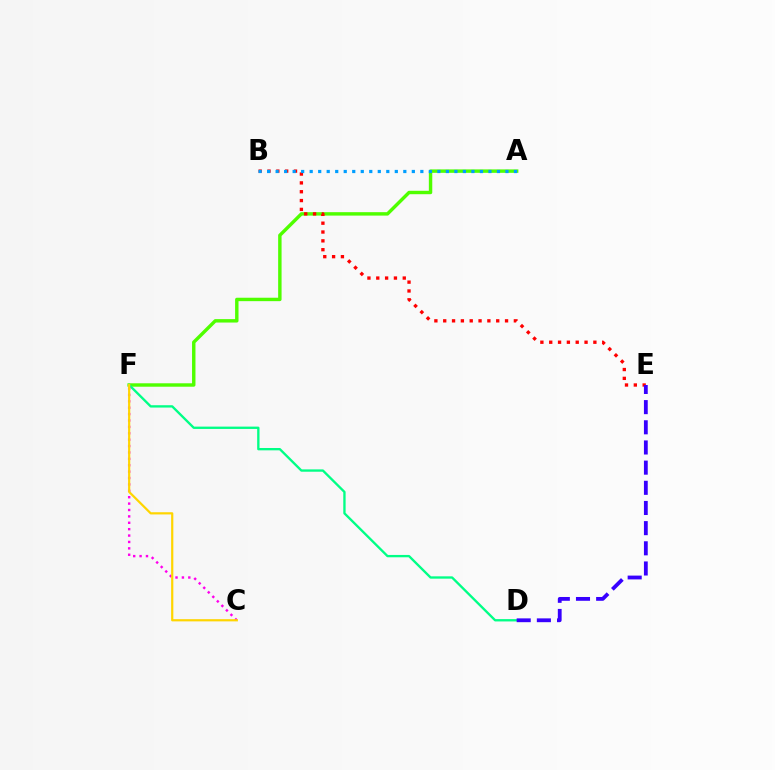{('A', 'F'): [{'color': '#4fff00', 'line_style': 'solid', 'thickness': 2.46}], ('D', 'F'): [{'color': '#00ff86', 'line_style': 'solid', 'thickness': 1.68}], ('B', 'E'): [{'color': '#ff0000', 'line_style': 'dotted', 'thickness': 2.4}], ('D', 'E'): [{'color': '#3700ff', 'line_style': 'dashed', 'thickness': 2.74}], ('C', 'F'): [{'color': '#ff00ed', 'line_style': 'dotted', 'thickness': 1.74}, {'color': '#ffd500', 'line_style': 'solid', 'thickness': 1.59}], ('A', 'B'): [{'color': '#009eff', 'line_style': 'dotted', 'thickness': 2.31}]}